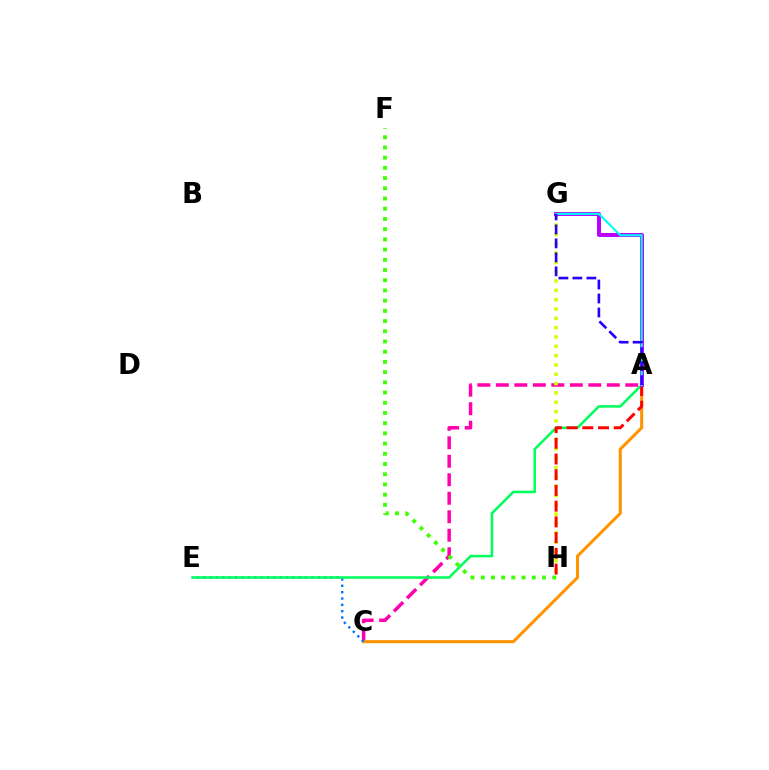{('A', 'C'): [{'color': '#ff00ac', 'line_style': 'dashed', 'thickness': 2.51}, {'color': '#ff9400', 'line_style': 'solid', 'thickness': 2.2}], ('G', 'H'): [{'color': '#d1ff00', 'line_style': 'dotted', 'thickness': 2.53}], ('F', 'H'): [{'color': '#3dff00', 'line_style': 'dotted', 'thickness': 2.77}], ('C', 'E'): [{'color': '#0074ff', 'line_style': 'dotted', 'thickness': 1.73}], ('A', 'E'): [{'color': '#00ff5c', 'line_style': 'solid', 'thickness': 1.83}], ('A', 'H'): [{'color': '#ff0000', 'line_style': 'dashed', 'thickness': 2.14}], ('A', 'G'): [{'color': '#b900ff', 'line_style': 'solid', 'thickness': 2.84}, {'color': '#00fff6', 'line_style': 'solid', 'thickness': 1.53}, {'color': '#2500ff', 'line_style': 'dashed', 'thickness': 1.9}]}